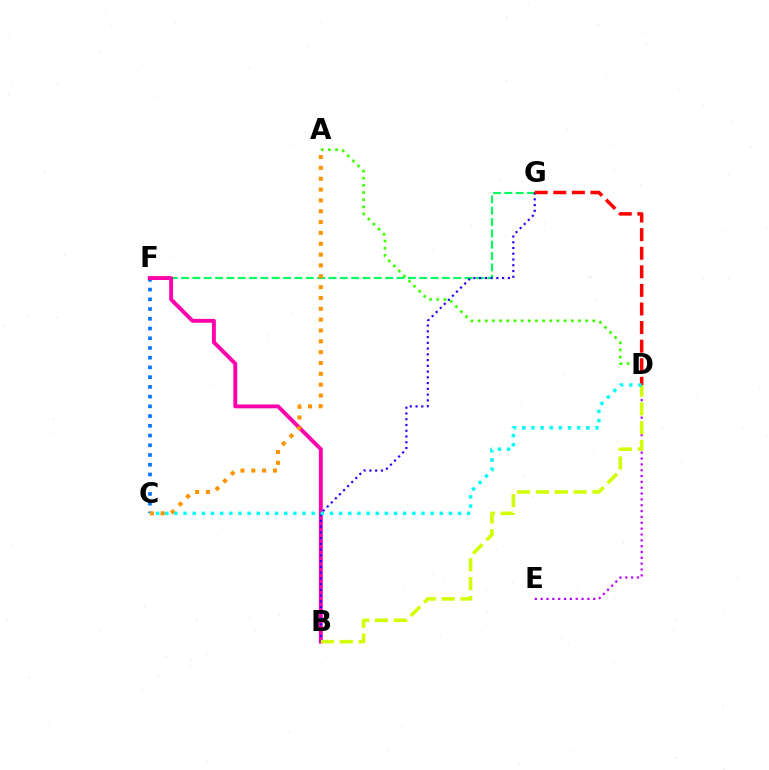{('D', 'E'): [{'color': '#b900ff', 'line_style': 'dotted', 'thickness': 1.59}], ('C', 'F'): [{'color': '#0074ff', 'line_style': 'dotted', 'thickness': 2.64}], ('F', 'G'): [{'color': '#00ff5c', 'line_style': 'dashed', 'thickness': 1.54}], ('B', 'F'): [{'color': '#ff00ac', 'line_style': 'solid', 'thickness': 2.8}], ('A', 'C'): [{'color': '#ff9400', 'line_style': 'dotted', 'thickness': 2.94}], ('B', 'G'): [{'color': '#2500ff', 'line_style': 'dotted', 'thickness': 1.56}], ('A', 'D'): [{'color': '#3dff00', 'line_style': 'dotted', 'thickness': 1.95}], ('D', 'G'): [{'color': '#ff0000', 'line_style': 'dashed', 'thickness': 2.52}], ('B', 'D'): [{'color': '#d1ff00', 'line_style': 'dashed', 'thickness': 2.56}], ('C', 'D'): [{'color': '#00fff6', 'line_style': 'dotted', 'thickness': 2.49}]}